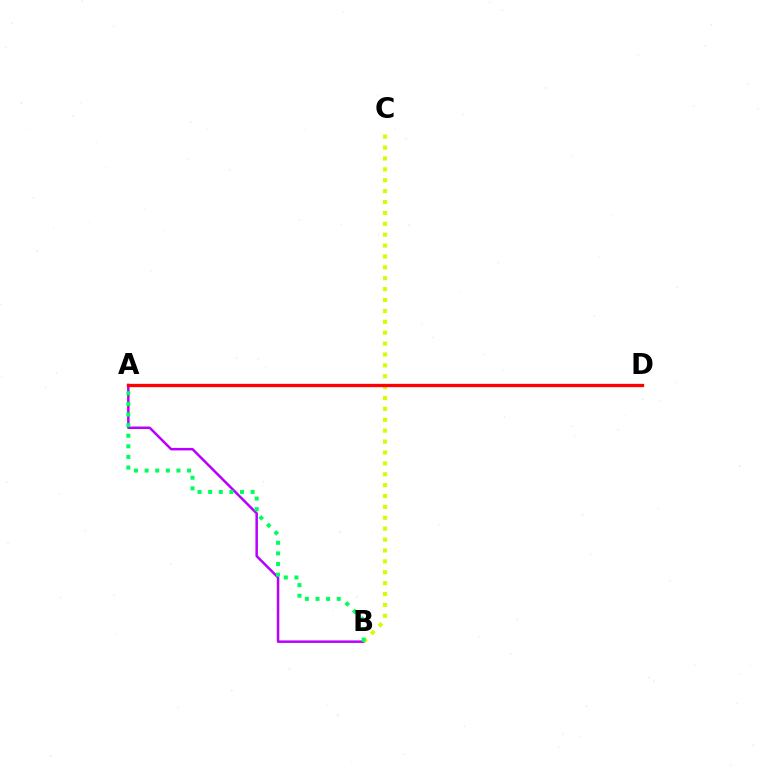{('A', 'B'): [{'color': '#b900ff', 'line_style': 'solid', 'thickness': 1.8}, {'color': '#00ff5c', 'line_style': 'dotted', 'thickness': 2.89}], ('A', 'D'): [{'color': '#0074ff', 'line_style': 'dashed', 'thickness': 1.83}, {'color': '#ff0000', 'line_style': 'solid', 'thickness': 2.37}], ('B', 'C'): [{'color': '#d1ff00', 'line_style': 'dotted', 'thickness': 2.96}]}